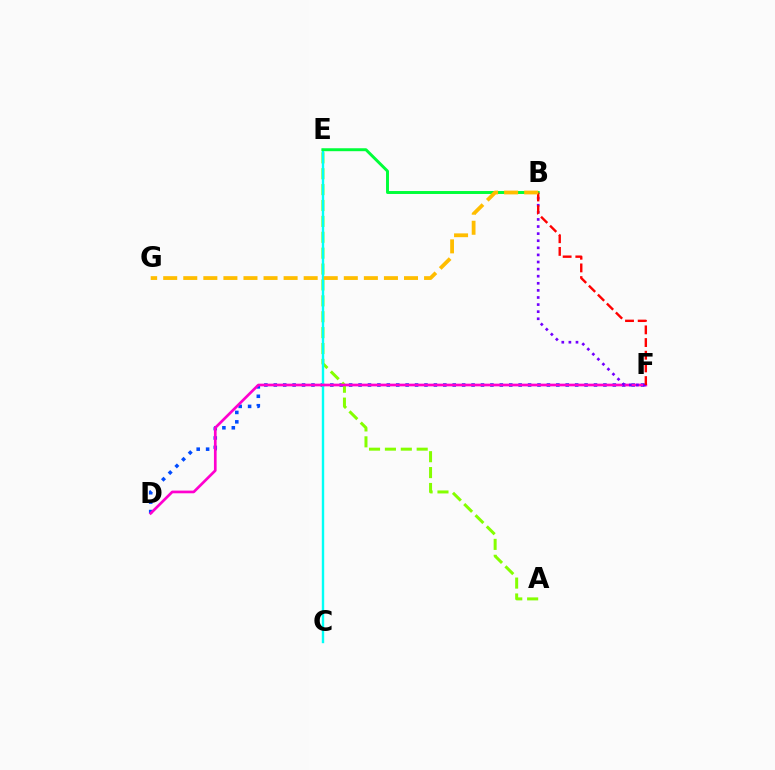{('D', 'F'): [{'color': '#004bff', 'line_style': 'dotted', 'thickness': 2.56}, {'color': '#ff00cf', 'line_style': 'solid', 'thickness': 1.93}], ('A', 'E'): [{'color': '#84ff00', 'line_style': 'dashed', 'thickness': 2.16}], ('C', 'E'): [{'color': '#00fff6', 'line_style': 'solid', 'thickness': 1.72}], ('B', 'F'): [{'color': '#7200ff', 'line_style': 'dotted', 'thickness': 1.93}, {'color': '#ff0000', 'line_style': 'dashed', 'thickness': 1.72}], ('B', 'E'): [{'color': '#00ff39', 'line_style': 'solid', 'thickness': 2.12}], ('B', 'G'): [{'color': '#ffbd00', 'line_style': 'dashed', 'thickness': 2.73}]}